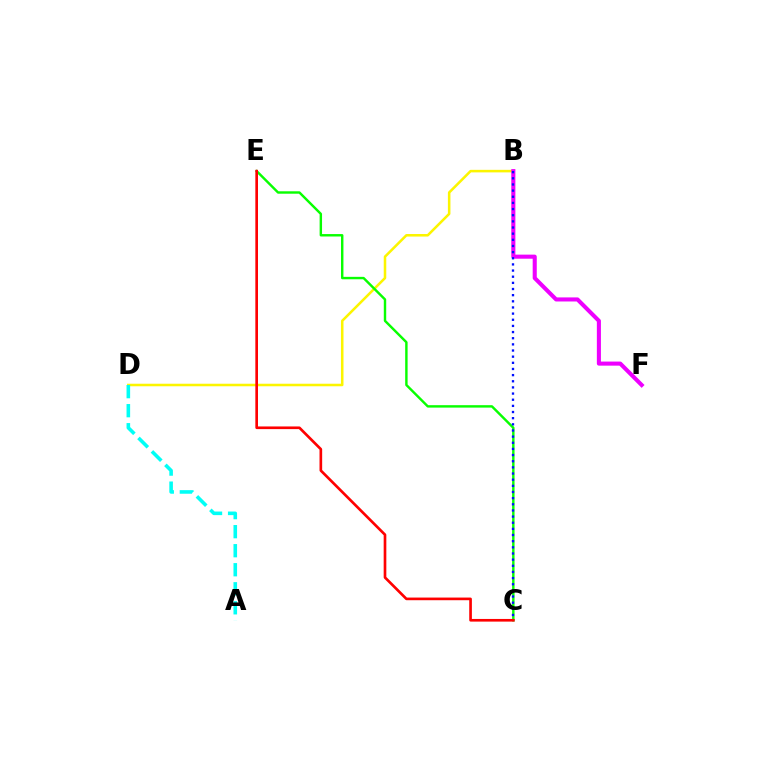{('B', 'D'): [{'color': '#fcf500', 'line_style': 'solid', 'thickness': 1.83}], ('B', 'F'): [{'color': '#ee00ff', 'line_style': 'solid', 'thickness': 2.93}], ('C', 'E'): [{'color': '#08ff00', 'line_style': 'solid', 'thickness': 1.74}, {'color': '#ff0000', 'line_style': 'solid', 'thickness': 1.92}], ('B', 'C'): [{'color': '#0010ff', 'line_style': 'dotted', 'thickness': 1.67}], ('A', 'D'): [{'color': '#00fff6', 'line_style': 'dashed', 'thickness': 2.59}]}